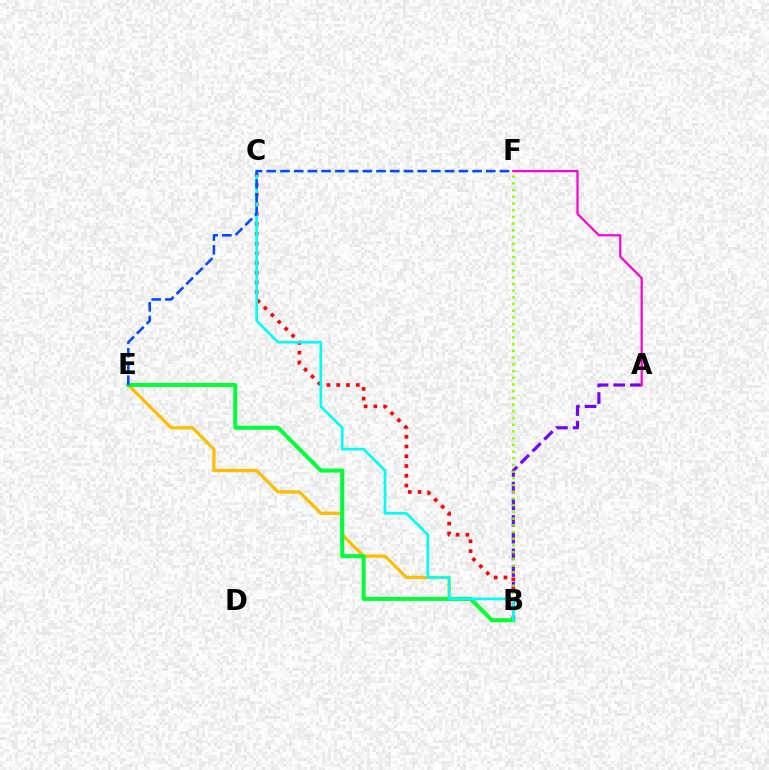{('A', 'B'): [{'color': '#7200ff', 'line_style': 'dashed', 'thickness': 2.27}], ('A', 'F'): [{'color': '#ff00cf', 'line_style': 'solid', 'thickness': 1.6}], ('B', 'F'): [{'color': '#84ff00', 'line_style': 'dotted', 'thickness': 1.82}], ('B', 'C'): [{'color': '#ff0000', 'line_style': 'dotted', 'thickness': 2.65}, {'color': '#00fff6', 'line_style': 'solid', 'thickness': 1.94}], ('B', 'E'): [{'color': '#ffbd00', 'line_style': 'solid', 'thickness': 2.34}, {'color': '#00ff39', 'line_style': 'solid', 'thickness': 2.89}], ('E', 'F'): [{'color': '#004bff', 'line_style': 'dashed', 'thickness': 1.86}]}